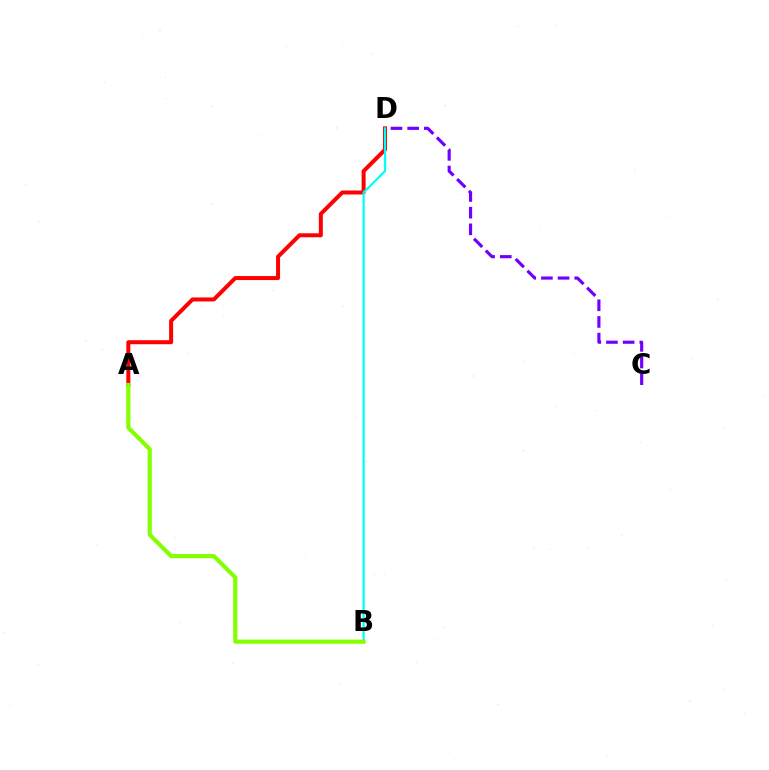{('A', 'D'): [{'color': '#ff0000', 'line_style': 'solid', 'thickness': 2.88}], ('C', 'D'): [{'color': '#7200ff', 'line_style': 'dashed', 'thickness': 2.26}], ('B', 'D'): [{'color': '#00fff6', 'line_style': 'solid', 'thickness': 1.58}], ('A', 'B'): [{'color': '#84ff00', 'line_style': 'solid', 'thickness': 2.98}]}